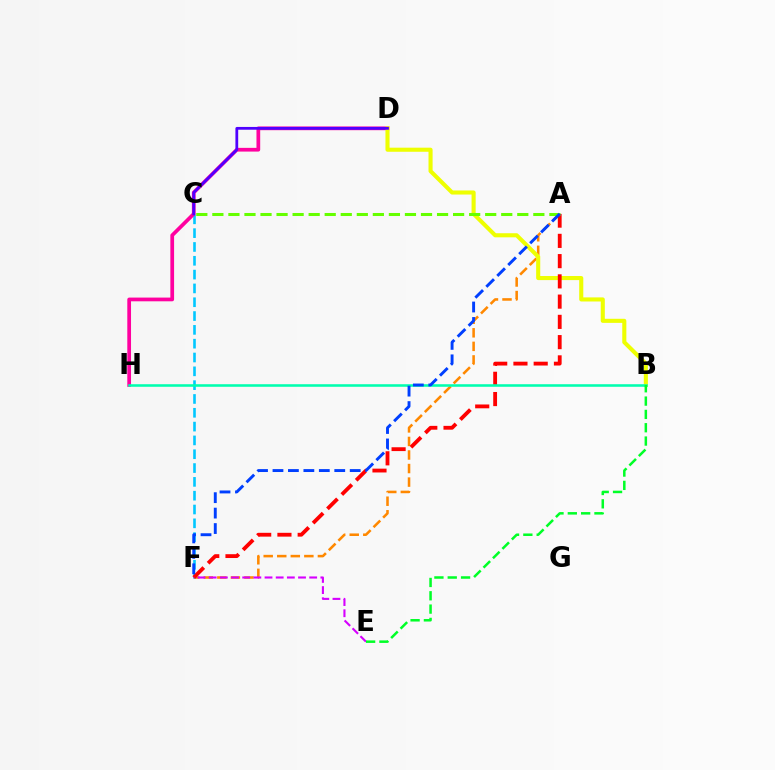{('A', 'F'): [{'color': '#ff8800', 'line_style': 'dashed', 'thickness': 1.84}, {'color': '#ff0000', 'line_style': 'dashed', 'thickness': 2.75}, {'color': '#003fff', 'line_style': 'dashed', 'thickness': 2.1}], ('C', 'F'): [{'color': '#00c7ff', 'line_style': 'dashed', 'thickness': 1.88}], ('D', 'H'): [{'color': '#ff00a0', 'line_style': 'solid', 'thickness': 2.68}], ('B', 'D'): [{'color': '#eeff00', 'line_style': 'solid', 'thickness': 2.94}], ('B', 'H'): [{'color': '#00ffaf', 'line_style': 'solid', 'thickness': 1.85}], ('A', 'C'): [{'color': '#66ff00', 'line_style': 'dashed', 'thickness': 2.18}], ('E', 'F'): [{'color': '#d600ff', 'line_style': 'dashed', 'thickness': 1.52}], ('B', 'E'): [{'color': '#00ff27', 'line_style': 'dashed', 'thickness': 1.81}], ('C', 'D'): [{'color': '#4f00ff', 'line_style': 'solid', 'thickness': 2.0}]}